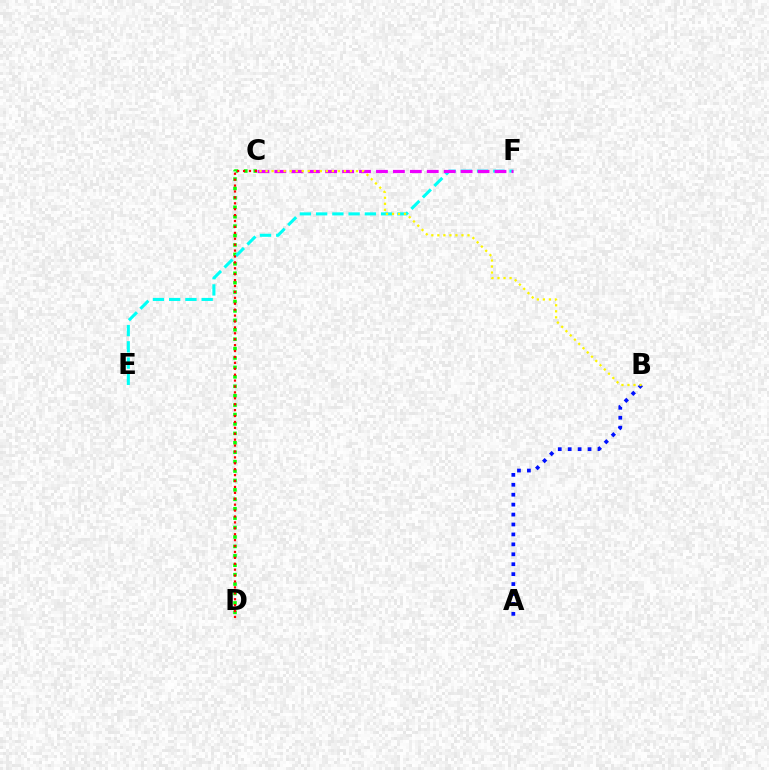{('C', 'D'): [{'color': '#08ff00', 'line_style': 'dotted', 'thickness': 2.56}, {'color': '#ff0000', 'line_style': 'dotted', 'thickness': 1.61}], ('A', 'B'): [{'color': '#0010ff', 'line_style': 'dotted', 'thickness': 2.7}], ('E', 'F'): [{'color': '#00fff6', 'line_style': 'dashed', 'thickness': 2.21}], ('C', 'F'): [{'color': '#ee00ff', 'line_style': 'dashed', 'thickness': 2.3}], ('B', 'C'): [{'color': '#fcf500', 'line_style': 'dotted', 'thickness': 1.64}]}